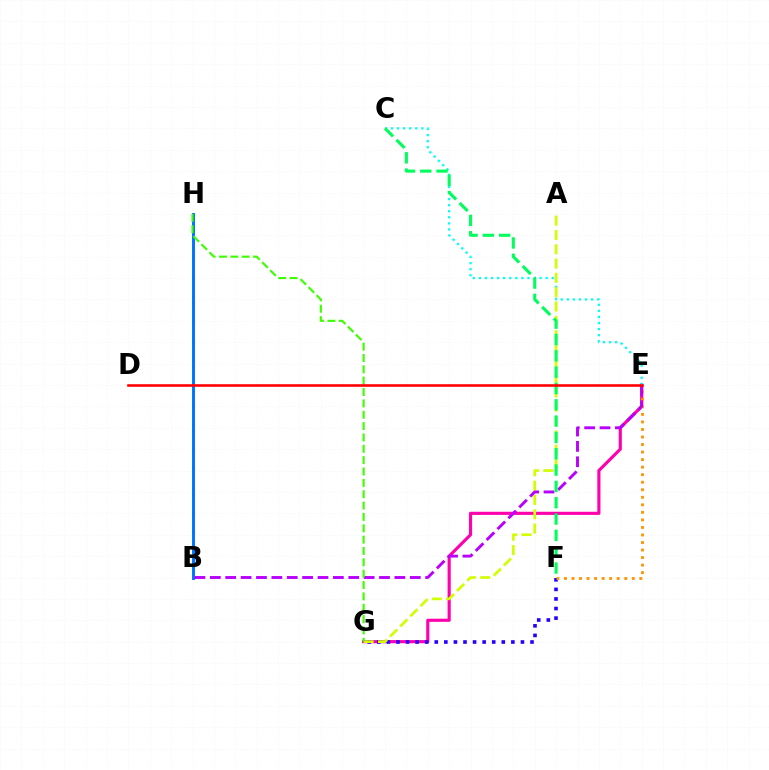{('B', 'H'): [{'color': '#0074ff', 'line_style': 'solid', 'thickness': 2.12}], ('E', 'G'): [{'color': '#ff00ac', 'line_style': 'solid', 'thickness': 2.26}], ('C', 'E'): [{'color': '#00fff6', 'line_style': 'dotted', 'thickness': 1.65}], ('F', 'G'): [{'color': '#2500ff', 'line_style': 'dotted', 'thickness': 2.6}], ('E', 'F'): [{'color': '#ff9400', 'line_style': 'dotted', 'thickness': 2.05}], ('A', 'G'): [{'color': '#d1ff00', 'line_style': 'dashed', 'thickness': 1.95}], ('B', 'E'): [{'color': '#b900ff', 'line_style': 'dashed', 'thickness': 2.09}], ('G', 'H'): [{'color': '#3dff00', 'line_style': 'dashed', 'thickness': 1.54}], ('C', 'F'): [{'color': '#00ff5c', 'line_style': 'dashed', 'thickness': 2.22}], ('D', 'E'): [{'color': '#ff0000', 'line_style': 'solid', 'thickness': 1.87}]}